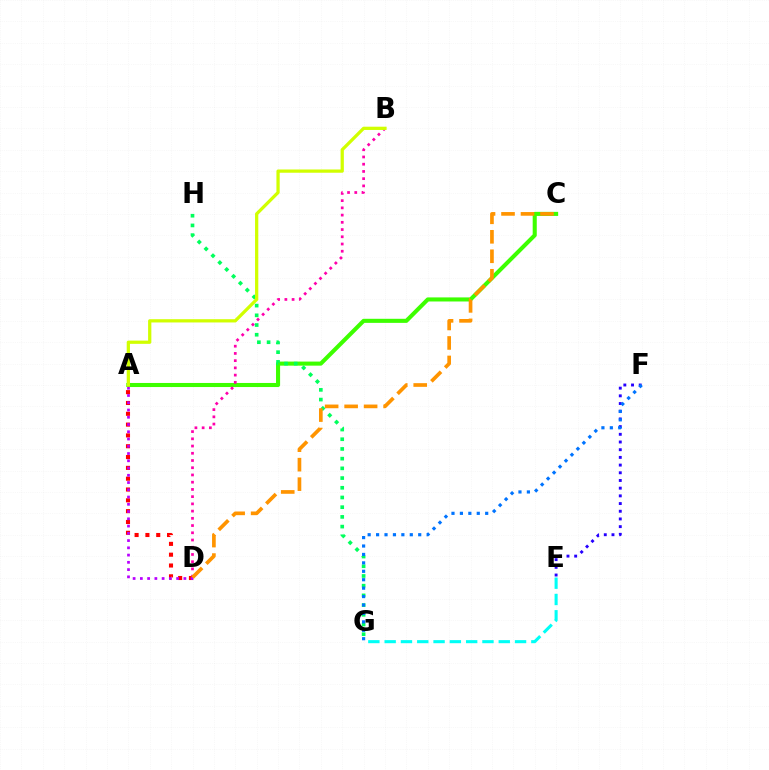{('A', 'C'): [{'color': '#3dff00', 'line_style': 'solid', 'thickness': 2.93}], ('B', 'D'): [{'color': '#ff00ac', 'line_style': 'dotted', 'thickness': 1.96}], ('A', 'D'): [{'color': '#ff0000', 'line_style': 'dotted', 'thickness': 2.94}, {'color': '#b900ff', 'line_style': 'dotted', 'thickness': 1.97}], ('E', 'G'): [{'color': '#00fff6', 'line_style': 'dashed', 'thickness': 2.21}], ('E', 'F'): [{'color': '#2500ff', 'line_style': 'dotted', 'thickness': 2.09}], ('G', 'H'): [{'color': '#00ff5c', 'line_style': 'dotted', 'thickness': 2.64}], ('C', 'D'): [{'color': '#ff9400', 'line_style': 'dashed', 'thickness': 2.65}], ('A', 'B'): [{'color': '#d1ff00', 'line_style': 'solid', 'thickness': 2.34}], ('F', 'G'): [{'color': '#0074ff', 'line_style': 'dotted', 'thickness': 2.29}]}